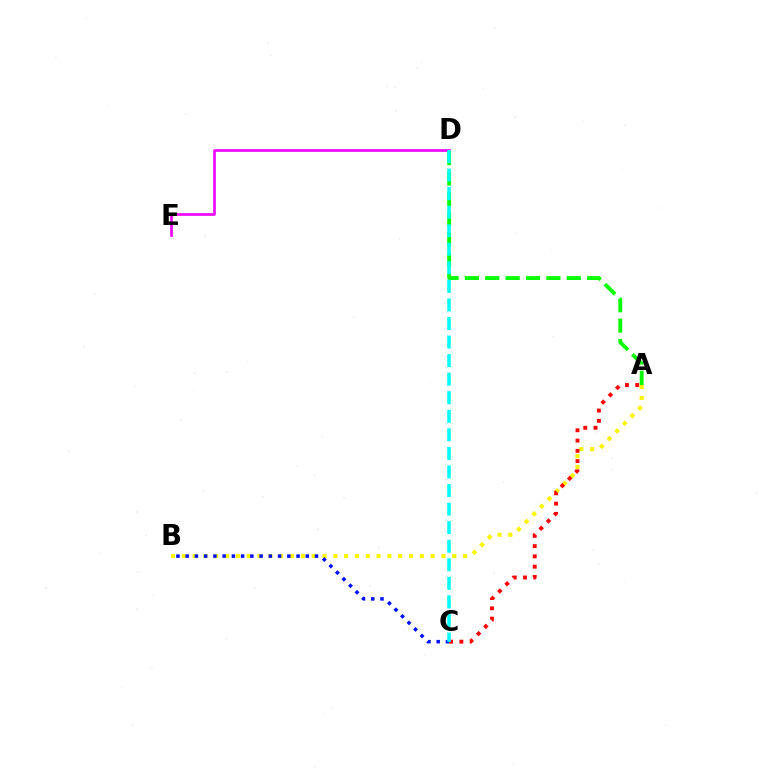{('D', 'E'): [{'color': '#ee00ff', 'line_style': 'solid', 'thickness': 1.9}], ('A', 'D'): [{'color': '#08ff00', 'line_style': 'dashed', 'thickness': 2.77}], ('A', 'B'): [{'color': '#fcf500', 'line_style': 'dotted', 'thickness': 2.94}], ('B', 'C'): [{'color': '#0010ff', 'line_style': 'dotted', 'thickness': 2.51}], ('A', 'C'): [{'color': '#ff0000', 'line_style': 'dotted', 'thickness': 2.79}], ('C', 'D'): [{'color': '#00fff6', 'line_style': 'dashed', 'thickness': 2.52}]}